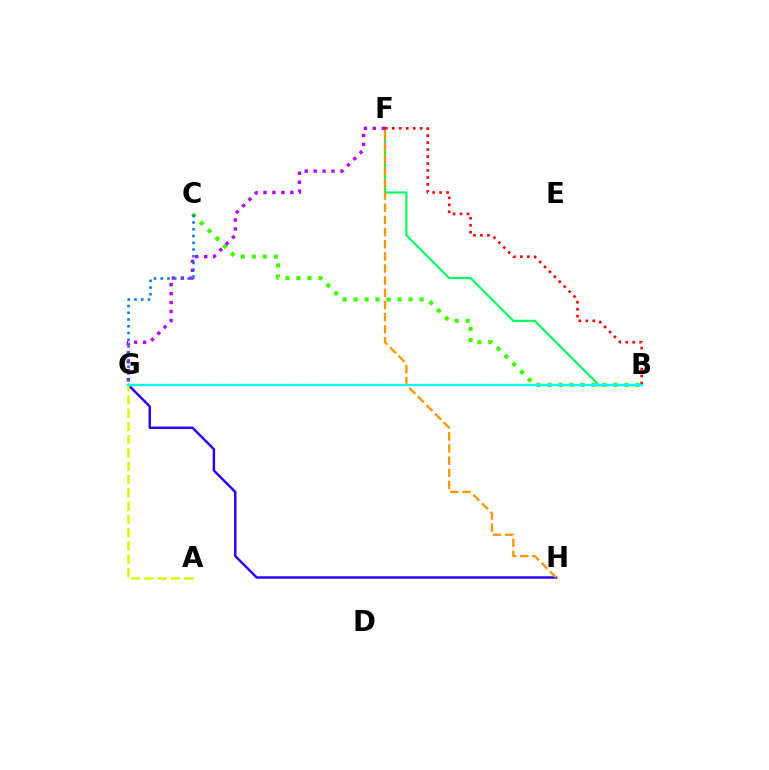{('B', 'C'): [{'color': '#3dff00', 'line_style': 'dotted', 'thickness': 2.99}], ('B', 'F'): [{'color': '#00ff5c', 'line_style': 'solid', 'thickness': 1.54}, {'color': '#ff0000', 'line_style': 'dotted', 'thickness': 1.89}], ('G', 'H'): [{'color': '#2500ff', 'line_style': 'solid', 'thickness': 1.75}], ('B', 'G'): [{'color': '#ff00ac', 'line_style': 'dotted', 'thickness': 1.51}, {'color': '#00fff6', 'line_style': 'solid', 'thickness': 1.65}], ('F', 'H'): [{'color': '#ff9400', 'line_style': 'dashed', 'thickness': 1.65}], ('A', 'G'): [{'color': '#d1ff00', 'line_style': 'dashed', 'thickness': 1.8}], ('F', 'G'): [{'color': '#b900ff', 'line_style': 'dotted', 'thickness': 2.43}], ('C', 'G'): [{'color': '#0074ff', 'line_style': 'dotted', 'thickness': 1.83}]}